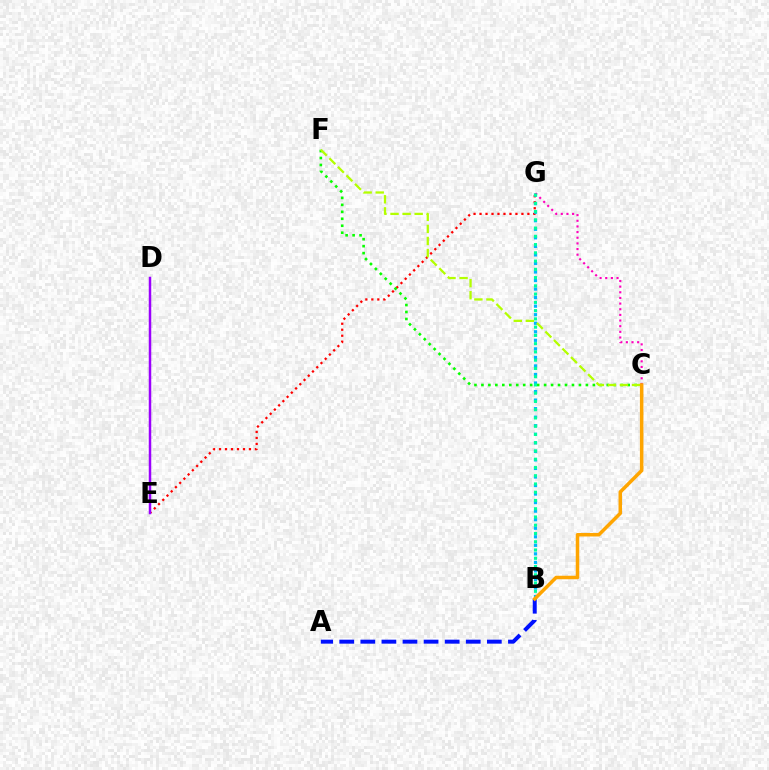{('E', 'G'): [{'color': '#ff0000', 'line_style': 'dotted', 'thickness': 1.63}], ('B', 'G'): [{'color': '#00b5ff', 'line_style': 'dotted', 'thickness': 2.32}, {'color': '#00ff9d', 'line_style': 'dotted', 'thickness': 2.24}], ('C', 'G'): [{'color': '#ff00bd', 'line_style': 'dotted', 'thickness': 1.54}], ('D', 'E'): [{'color': '#9b00ff', 'line_style': 'solid', 'thickness': 1.8}], ('C', 'F'): [{'color': '#08ff00', 'line_style': 'dotted', 'thickness': 1.89}, {'color': '#b3ff00', 'line_style': 'dashed', 'thickness': 1.64}], ('A', 'B'): [{'color': '#0010ff', 'line_style': 'dashed', 'thickness': 2.86}], ('B', 'C'): [{'color': '#ffa500', 'line_style': 'solid', 'thickness': 2.52}]}